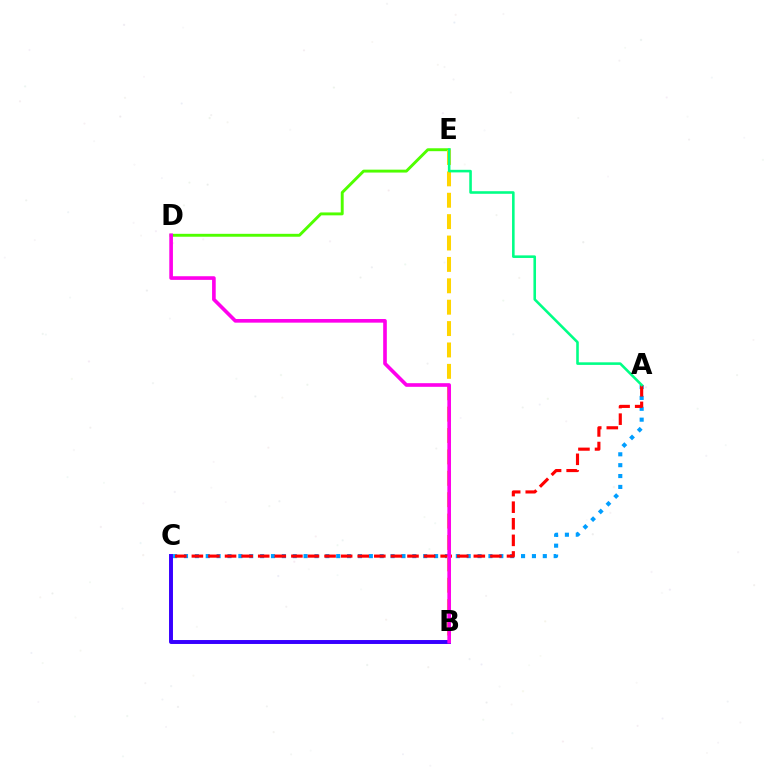{('D', 'E'): [{'color': '#4fff00', 'line_style': 'solid', 'thickness': 2.1}], ('A', 'C'): [{'color': '#009eff', 'line_style': 'dotted', 'thickness': 2.95}, {'color': '#ff0000', 'line_style': 'dashed', 'thickness': 2.25}], ('B', 'E'): [{'color': '#ffd500', 'line_style': 'dashed', 'thickness': 2.91}], ('A', 'E'): [{'color': '#00ff86', 'line_style': 'solid', 'thickness': 1.86}], ('B', 'C'): [{'color': '#3700ff', 'line_style': 'solid', 'thickness': 2.83}], ('B', 'D'): [{'color': '#ff00ed', 'line_style': 'solid', 'thickness': 2.62}]}